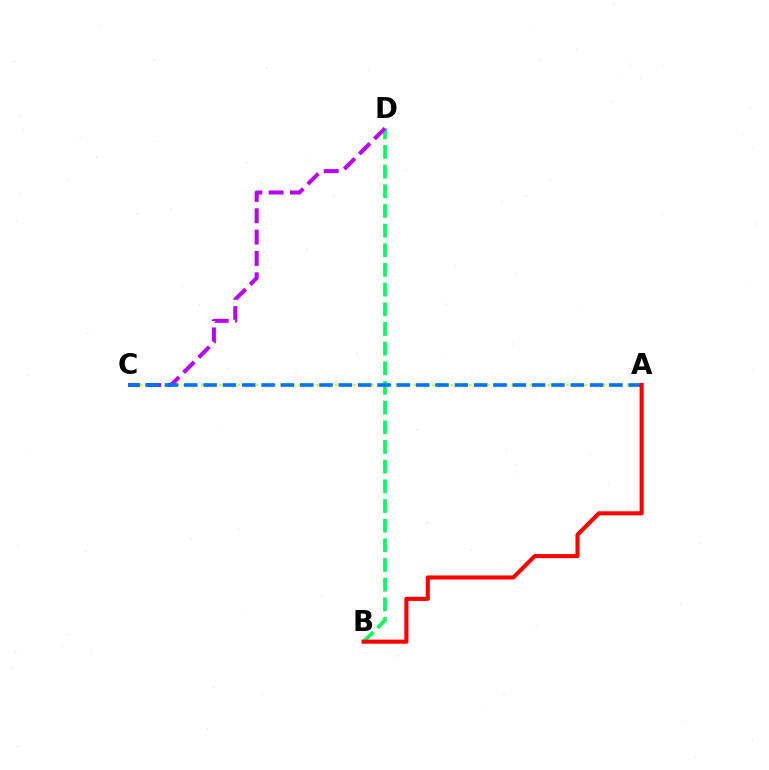{('A', 'C'): [{'color': '#d1ff00', 'line_style': 'dotted', 'thickness': 1.65}, {'color': '#0074ff', 'line_style': 'dashed', 'thickness': 2.63}], ('B', 'D'): [{'color': '#00ff5c', 'line_style': 'dashed', 'thickness': 2.67}], ('C', 'D'): [{'color': '#b900ff', 'line_style': 'dashed', 'thickness': 2.9}], ('A', 'B'): [{'color': '#ff0000', 'line_style': 'solid', 'thickness': 2.94}]}